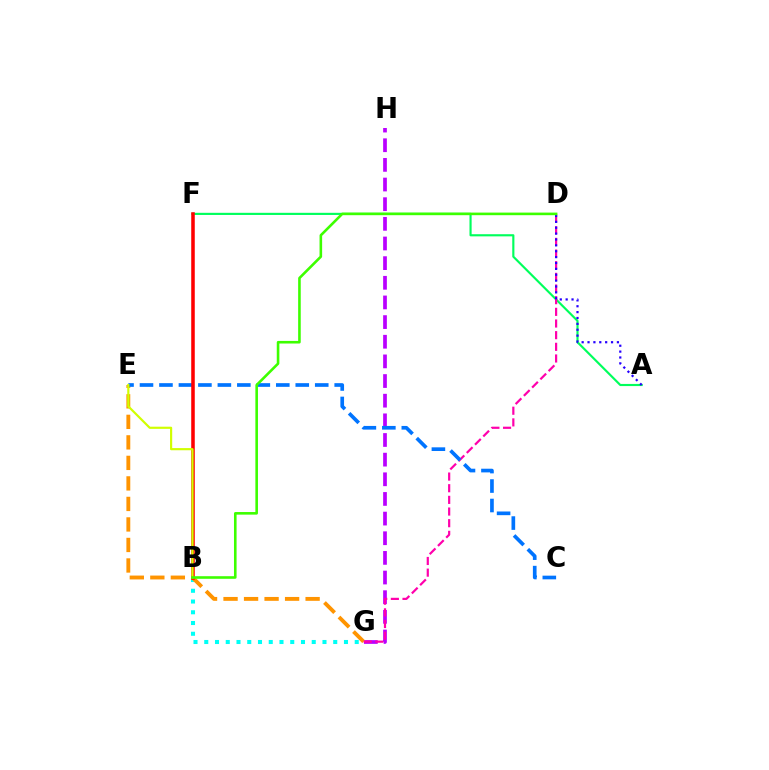{('G', 'H'): [{'color': '#b900ff', 'line_style': 'dashed', 'thickness': 2.67}], ('B', 'G'): [{'color': '#00fff6', 'line_style': 'dotted', 'thickness': 2.92}], ('A', 'F'): [{'color': '#00ff5c', 'line_style': 'solid', 'thickness': 1.55}], ('E', 'G'): [{'color': '#ff9400', 'line_style': 'dashed', 'thickness': 2.79}], ('D', 'G'): [{'color': '#ff00ac', 'line_style': 'dashed', 'thickness': 1.58}], ('C', 'E'): [{'color': '#0074ff', 'line_style': 'dashed', 'thickness': 2.65}], ('A', 'D'): [{'color': '#2500ff', 'line_style': 'dotted', 'thickness': 1.6}], ('B', 'F'): [{'color': '#ff0000', 'line_style': 'solid', 'thickness': 2.55}], ('B', 'E'): [{'color': '#d1ff00', 'line_style': 'solid', 'thickness': 1.56}], ('B', 'D'): [{'color': '#3dff00', 'line_style': 'solid', 'thickness': 1.87}]}